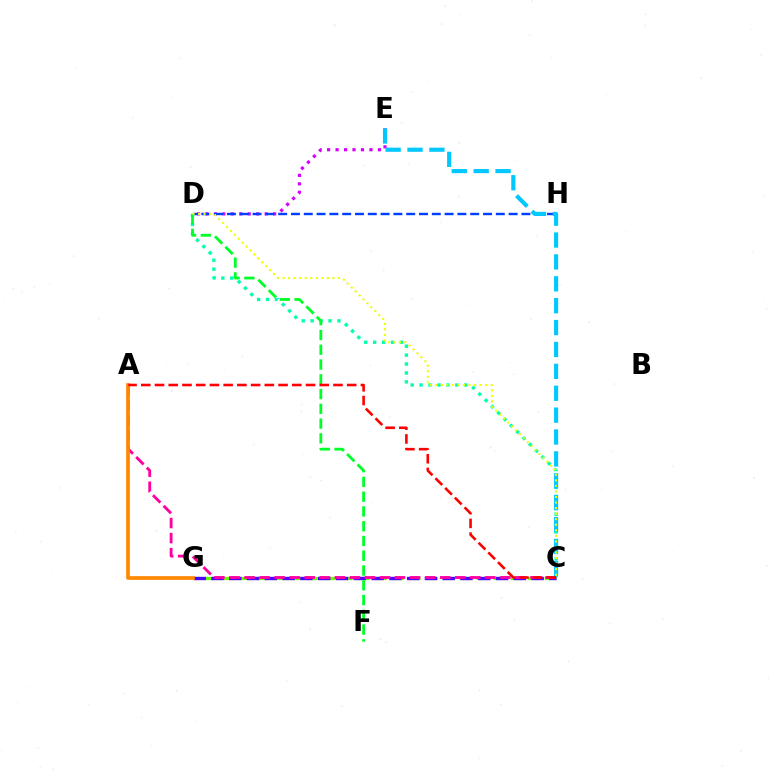{('D', 'E'): [{'color': '#d600ff', 'line_style': 'dotted', 'thickness': 2.3}], ('C', 'G'): [{'color': '#66ff00', 'line_style': 'dashed', 'thickness': 2.31}, {'color': '#4f00ff', 'line_style': 'dashed', 'thickness': 2.42}], ('C', 'D'): [{'color': '#00ffaf', 'line_style': 'dotted', 'thickness': 2.42}, {'color': '#eeff00', 'line_style': 'dotted', 'thickness': 1.51}], ('D', 'H'): [{'color': '#003fff', 'line_style': 'dashed', 'thickness': 1.74}], ('D', 'F'): [{'color': '#00ff27', 'line_style': 'dashed', 'thickness': 2.01}], ('A', 'C'): [{'color': '#ff00a0', 'line_style': 'dashed', 'thickness': 2.04}, {'color': '#ff0000', 'line_style': 'dashed', 'thickness': 1.86}], ('A', 'G'): [{'color': '#ff8800', 'line_style': 'solid', 'thickness': 2.65}], ('C', 'E'): [{'color': '#00c7ff', 'line_style': 'dashed', 'thickness': 2.97}]}